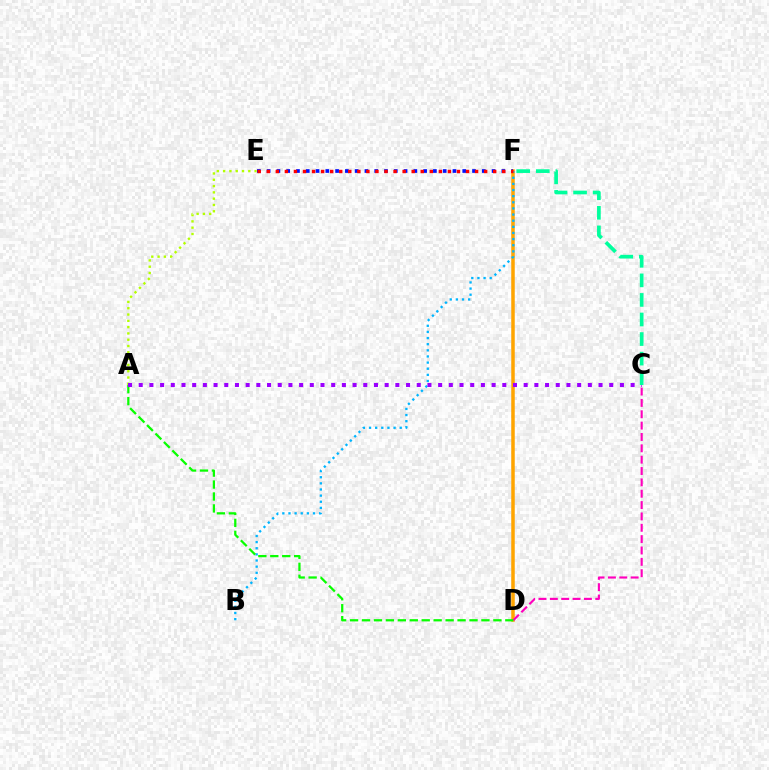{('D', 'F'): [{'color': '#ffa500', 'line_style': 'solid', 'thickness': 2.53}], ('E', 'F'): [{'color': '#0010ff', 'line_style': 'dotted', 'thickness': 2.66}, {'color': '#ff0000', 'line_style': 'dotted', 'thickness': 2.46}], ('C', 'D'): [{'color': '#ff00bd', 'line_style': 'dashed', 'thickness': 1.54}], ('A', 'E'): [{'color': '#b3ff00', 'line_style': 'dotted', 'thickness': 1.71}], ('B', 'F'): [{'color': '#00b5ff', 'line_style': 'dotted', 'thickness': 1.67}], ('A', 'D'): [{'color': '#08ff00', 'line_style': 'dashed', 'thickness': 1.62}], ('A', 'C'): [{'color': '#9b00ff', 'line_style': 'dotted', 'thickness': 2.91}], ('C', 'F'): [{'color': '#00ff9d', 'line_style': 'dashed', 'thickness': 2.66}]}